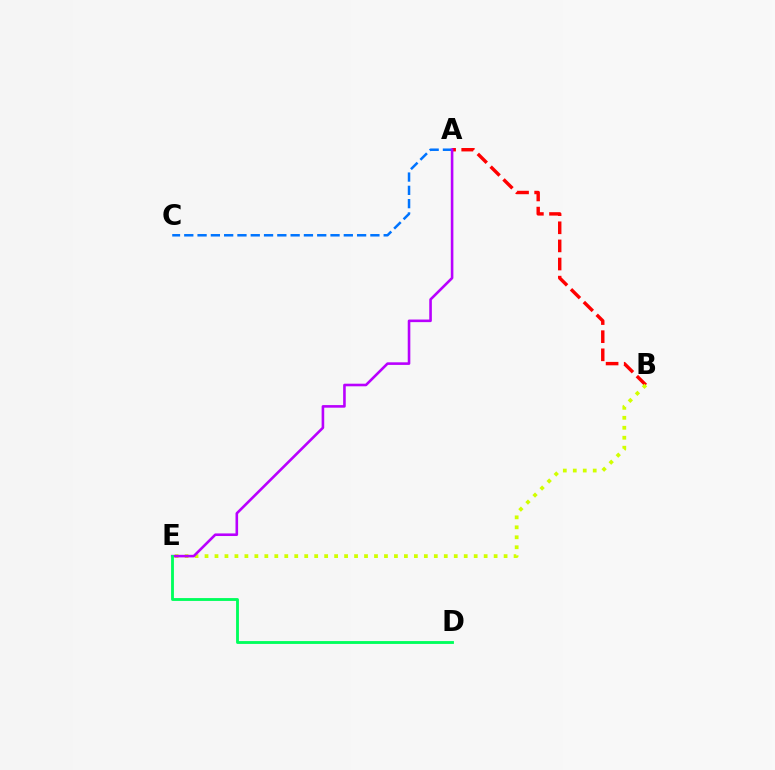{('A', 'B'): [{'color': '#ff0000', 'line_style': 'dashed', 'thickness': 2.46}], ('B', 'E'): [{'color': '#d1ff00', 'line_style': 'dotted', 'thickness': 2.71}], ('A', 'C'): [{'color': '#0074ff', 'line_style': 'dashed', 'thickness': 1.81}], ('A', 'E'): [{'color': '#b900ff', 'line_style': 'solid', 'thickness': 1.87}], ('D', 'E'): [{'color': '#00ff5c', 'line_style': 'solid', 'thickness': 2.06}]}